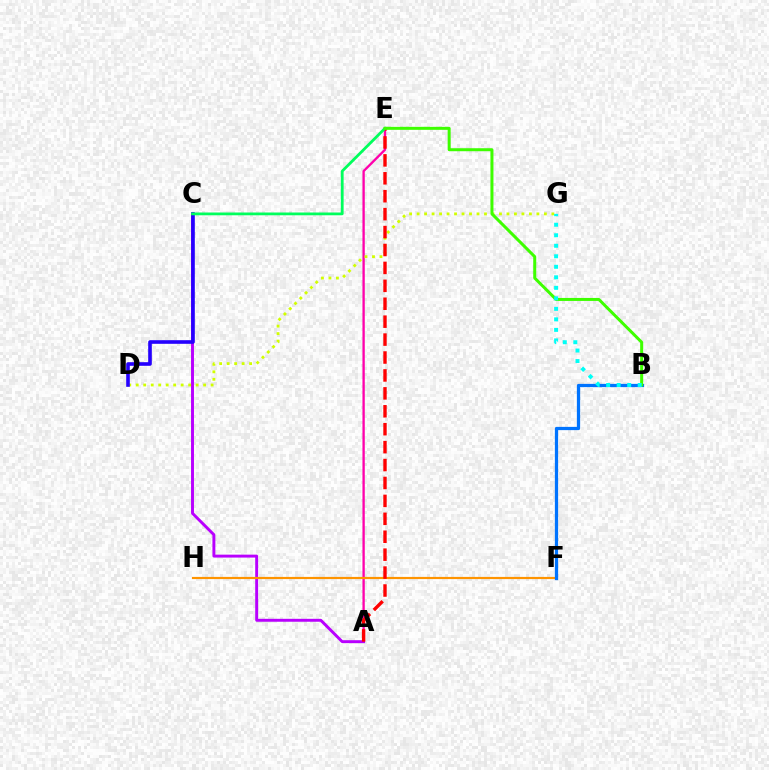{('A', 'E'): [{'color': '#ff00ac', 'line_style': 'solid', 'thickness': 1.68}, {'color': '#ff0000', 'line_style': 'dashed', 'thickness': 2.43}], ('A', 'C'): [{'color': '#b900ff', 'line_style': 'solid', 'thickness': 2.11}], ('F', 'H'): [{'color': '#ff9400', 'line_style': 'solid', 'thickness': 1.57}], ('D', 'G'): [{'color': '#d1ff00', 'line_style': 'dotted', 'thickness': 2.03}], ('C', 'D'): [{'color': '#2500ff', 'line_style': 'solid', 'thickness': 2.61}], ('B', 'F'): [{'color': '#0074ff', 'line_style': 'solid', 'thickness': 2.34}], ('C', 'E'): [{'color': '#00ff5c', 'line_style': 'solid', 'thickness': 2.0}], ('B', 'E'): [{'color': '#3dff00', 'line_style': 'solid', 'thickness': 2.16}], ('B', 'G'): [{'color': '#00fff6', 'line_style': 'dotted', 'thickness': 2.86}]}